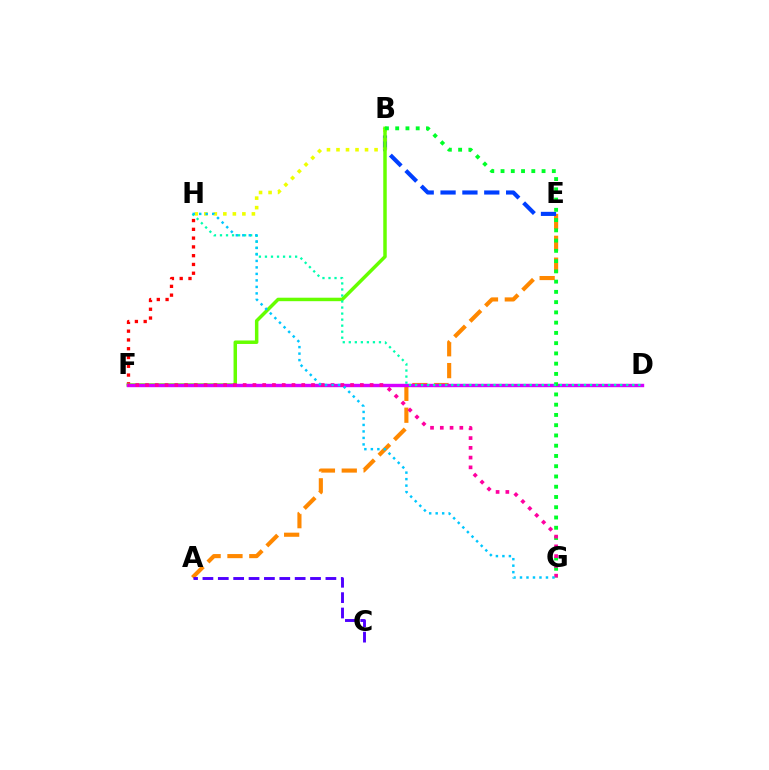{('A', 'E'): [{'color': '#ff8800', 'line_style': 'dashed', 'thickness': 2.97}], ('F', 'H'): [{'color': '#ff0000', 'line_style': 'dotted', 'thickness': 2.39}], ('B', 'E'): [{'color': '#003fff', 'line_style': 'dashed', 'thickness': 2.97}], ('B', 'H'): [{'color': '#eeff00', 'line_style': 'dotted', 'thickness': 2.59}], ('A', 'C'): [{'color': '#4f00ff', 'line_style': 'dashed', 'thickness': 2.09}], ('B', 'F'): [{'color': '#66ff00', 'line_style': 'solid', 'thickness': 2.5}], ('D', 'F'): [{'color': '#d600ff', 'line_style': 'solid', 'thickness': 2.44}], ('B', 'G'): [{'color': '#00ff27', 'line_style': 'dotted', 'thickness': 2.79}], ('D', 'H'): [{'color': '#00ffaf', 'line_style': 'dotted', 'thickness': 1.64}], ('F', 'G'): [{'color': '#ff00a0', 'line_style': 'dotted', 'thickness': 2.65}], ('G', 'H'): [{'color': '#00c7ff', 'line_style': 'dotted', 'thickness': 1.76}]}